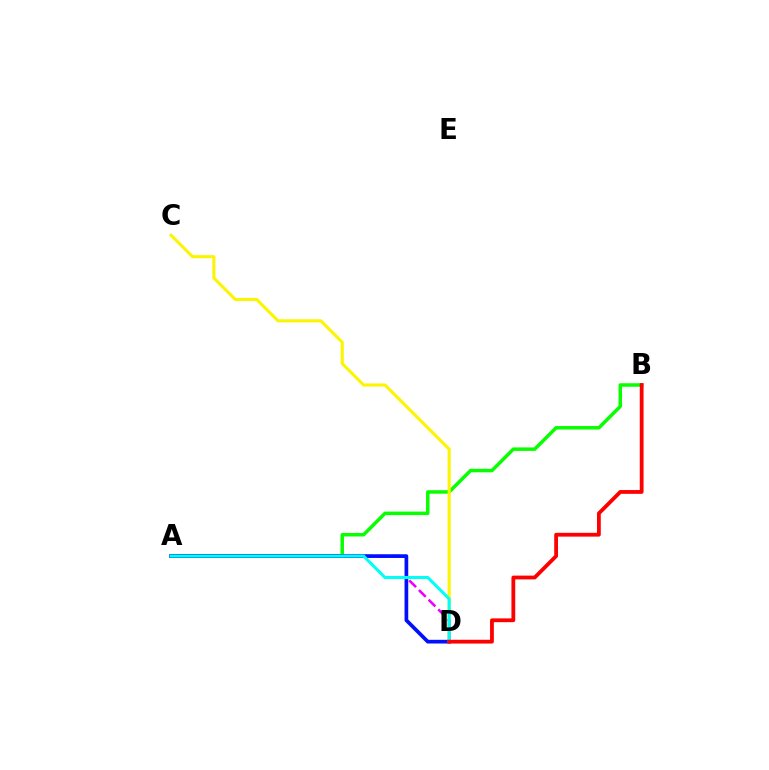{('A', 'B'): [{'color': '#08ff00', 'line_style': 'solid', 'thickness': 2.51}], ('C', 'D'): [{'color': '#fcf500', 'line_style': 'solid', 'thickness': 2.21}], ('A', 'D'): [{'color': '#ee00ff', 'line_style': 'dashed', 'thickness': 1.85}, {'color': '#0010ff', 'line_style': 'solid', 'thickness': 2.66}, {'color': '#00fff6', 'line_style': 'solid', 'thickness': 2.19}], ('B', 'D'): [{'color': '#ff0000', 'line_style': 'solid', 'thickness': 2.73}]}